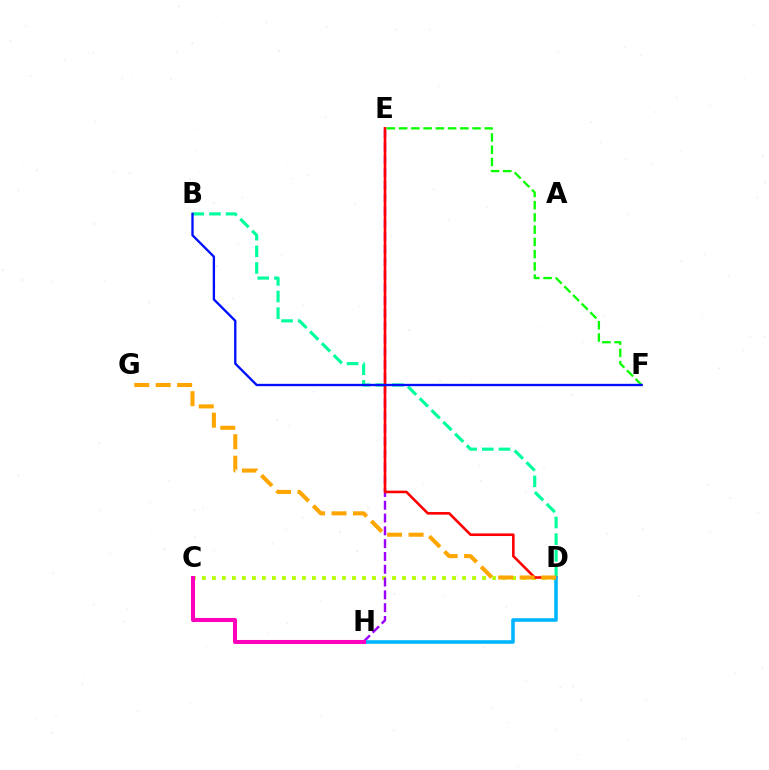{('B', 'D'): [{'color': '#00ff9d', 'line_style': 'dashed', 'thickness': 2.26}], ('E', 'F'): [{'color': '#08ff00', 'line_style': 'dashed', 'thickness': 1.66}], ('C', 'D'): [{'color': '#b3ff00', 'line_style': 'dotted', 'thickness': 2.72}], ('E', 'H'): [{'color': '#9b00ff', 'line_style': 'dashed', 'thickness': 1.74}], ('D', 'E'): [{'color': '#ff0000', 'line_style': 'solid', 'thickness': 1.87}], ('D', 'H'): [{'color': '#00b5ff', 'line_style': 'solid', 'thickness': 2.58}], ('B', 'F'): [{'color': '#0010ff', 'line_style': 'solid', 'thickness': 1.68}], ('C', 'H'): [{'color': '#ff00bd', 'line_style': 'solid', 'thickness': 2.92}], ('D', 'G'): [{'color': '#ffa500', 'line_style': 'dashed', 'thickness': 2.92}]}